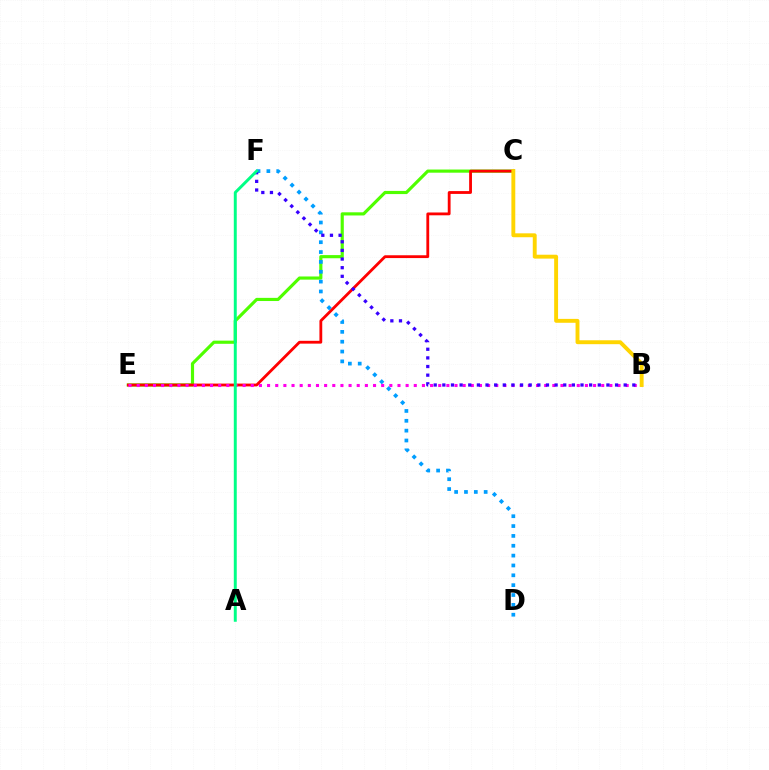{('C', 'E'): [{'color': '#4fff00', 'line_style': 'solid', 'thickness': 2.27}, {'color': '#ff0000', 'line_style': 'solid', 'thickness': 2.03}], ('D', 'F'): [{'color': '#009eff', 'line_style': 'dotted', 'thickness': 2.68}], ('B', 'E'): [{'color': '#ff00ed', 'line_style': 'dotted', 'thickness': 2.21}], ('B', 'F'): [{'color': '#3700ff', 'line_style': 'dotted', 'thickness': 2.35}], ('A', 'F'): [{'color': '#00ff86', 'line_style': 'solid', 'thickness': 2.13}], ('B', 'C'): [{'color': '#ffd500', 'line_style': 'solid', 'thickness': 2.8}]}